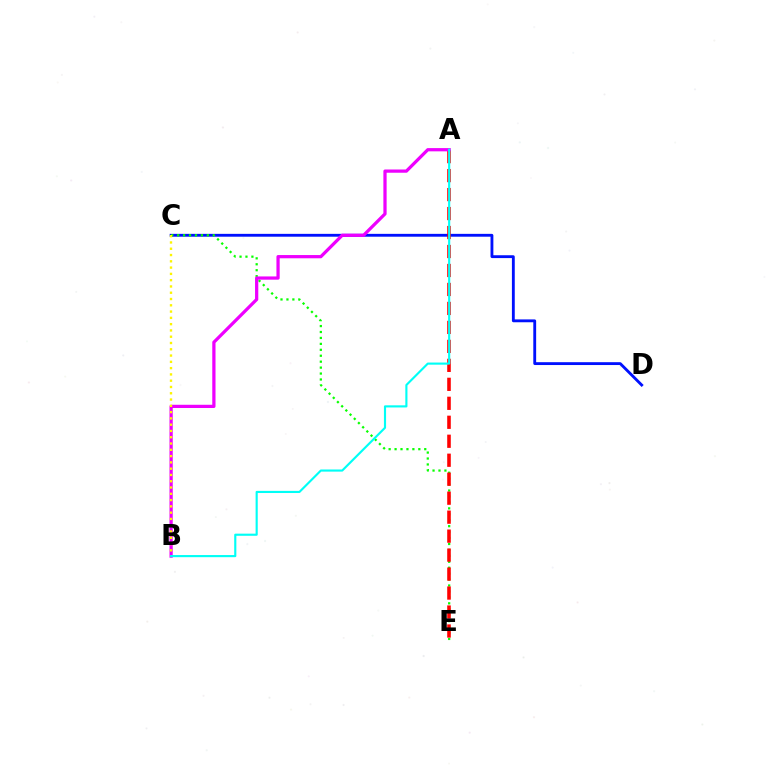{('C', 'D'): [{'color': '#0010ff', 'line_style': 'solid', 'thickness': 2.05}], ('C', 'E'): [{'color': '#08ff00', 'line_style': 'dotted', 'thickness': 1.61}], ('A', 'E'): [{'color': '#ff0000', 'line_style': 'dashed', 'thickness': 2.58}], ('A', 'B'): [{'color': '#ee00ff', 'line_style': 'solid', 'thickness': 2.33}, {'color': '#00fff6', 'line_style': 'solid', 'thickness': 1.54}], ('B', 'C'): [{'color': '#fcf500', 'line_style': 'dotted', 'thickness': 1.71}]}